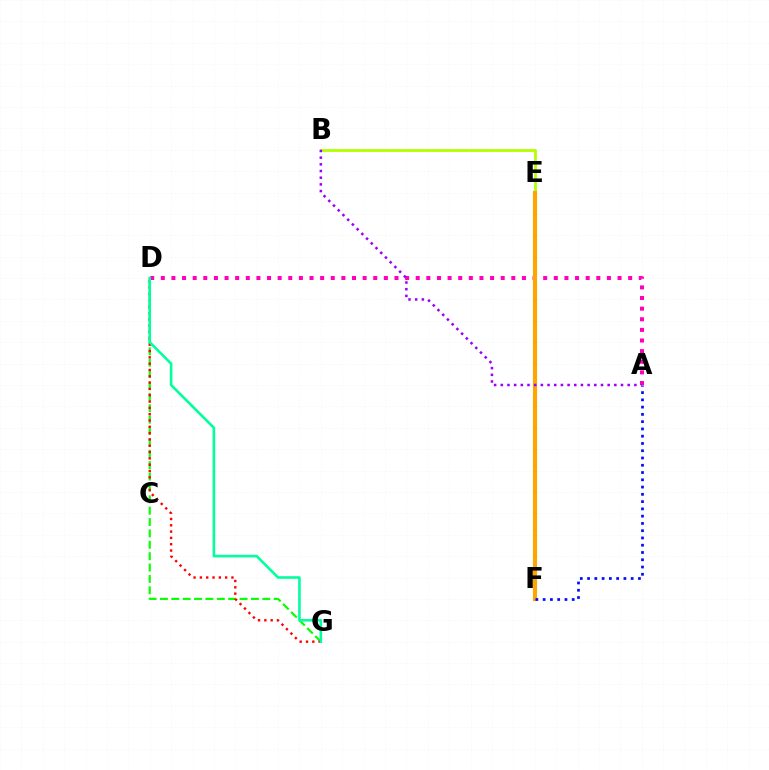{('B', 'E'): [{'color': '#b3ff00', 'line_style': 'solid', 'thickness': 2.01}], ('A', 'D'): [{'color': '#ff00bd', 'line_style': 'dotted', 'thickness': 2.89}], ('D', 'G'): [{'color': '#08ff00', 'line_style': 'dashed', 'thickness': 1.55}, {'color': '#ff0000', 'line_style': 'dotted', 'thickness': 1.72}, {'color': '#00ff9d', 'line_style': 'solid', 'thickness': 1.87}], ('E', 'F'): [{'color': '#00b5ff', 'line_style': 'dotted', 'thickness': 2.53}, {'color': '#ffa500', 'line_style': 'solid', 'thickness': 2.96}], ('A', 'F'): [{'color': '#0010ff', 'line_style': 'dotted', 'thickness': 1.97}], ('A', 'B'): [{'color': '#9b00ff', 'line_style': 'dotted', 'thickness': 1.81}]}